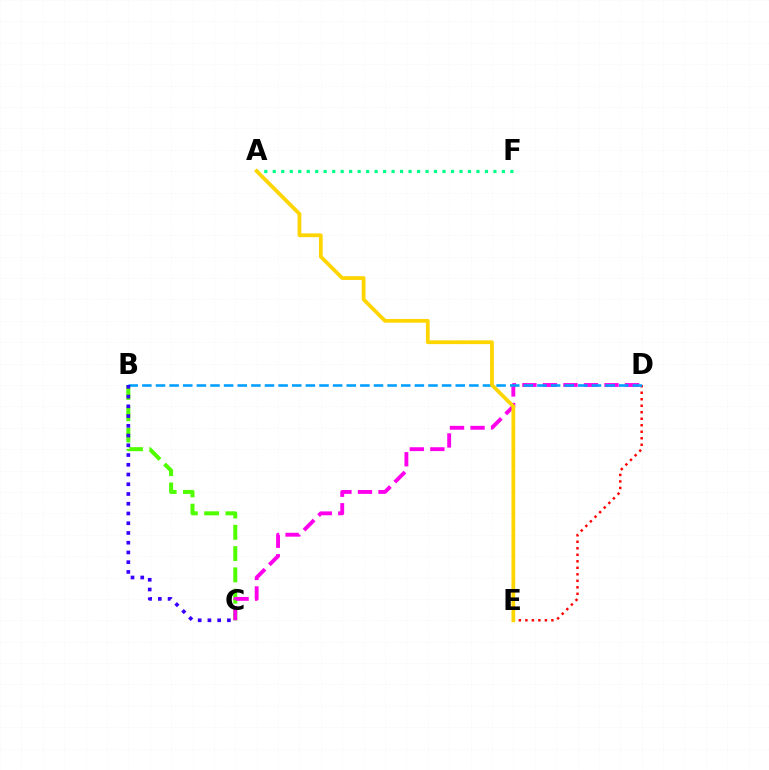{('B', 'C'): [{'color': '#4fff00', 'line_style': 'dashed', 'thickness': 2.89}, {'color': '#3700ff', 'line_style': 'dotted', 'thickness': 2.65}], ('C', 'D'): [{'color': '#ff00ed', 'line_style': 'dashed', 'thickness': 2.79}], ('D', 'E'): [{'color': '#ff0000', 'line_style': 'dotted', 'thickness': 1.77}], ('B', 'D'): [{'color': '#009eff', 'line_style': 'dashed', 'thickness': 1.85}], ('A', 'F'): [{'color': '#00ff86', 'line_style': 'dotted', 'thickness': 2.31}], ('A', 'E'): [{'color': '#ffd500', 'line_style': 'solid', 'thickness': 2.7}]}